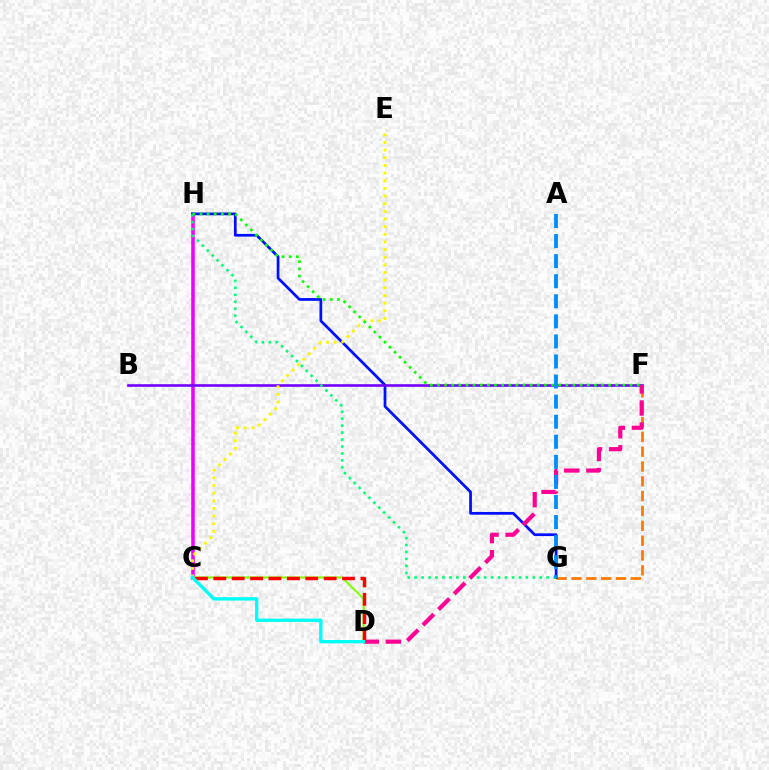{('F', 'G'): [{'color': '#ff7c00', 'line_style': 'dashed', 'thickness': 2.01}], ('C', 'H'): [{'color': '#ee00ff', 'line_style': 'solid', 'thickness': 2.56}], ('G', 'H'): [{'color': '#0010ff', 'line_style': 'solid', 'thickness': 1.97}, {'color': '#00ff74', 'line_style': 'dotted', 'thickness': 1.89}], ('B', 'F'): [{'color': '#7200ff', 'line_style': 'solid', 'thickness': 1.88}], ('C', 'E'): [{'color': '#fcf500', 'line_style': 'dotted', 'thickness': 2.08}], ('C', 'D'): [{'color': '#84ff00', 'line_style': 'solid', 'thickness': 1.54}, {'color': '#ff0000', 'line_style': 'dashed', 'thickness': 2.5}, {'color': '#00fff6', 'line_style': 'solid', 'thickness': 2.4}], ('D', 'F'): [{'color': '#ff0094', 'line_style': 'dashed', 'thickness': 3.0}], ('A', 'G'): [{'color': '#008cff', 'line_style': 'dashed', 'thickness': 2.73}], ('F', 'H'): [{'color': '#08ff00', 'line_style': 'dotted', 'thickness': 1.94}]}